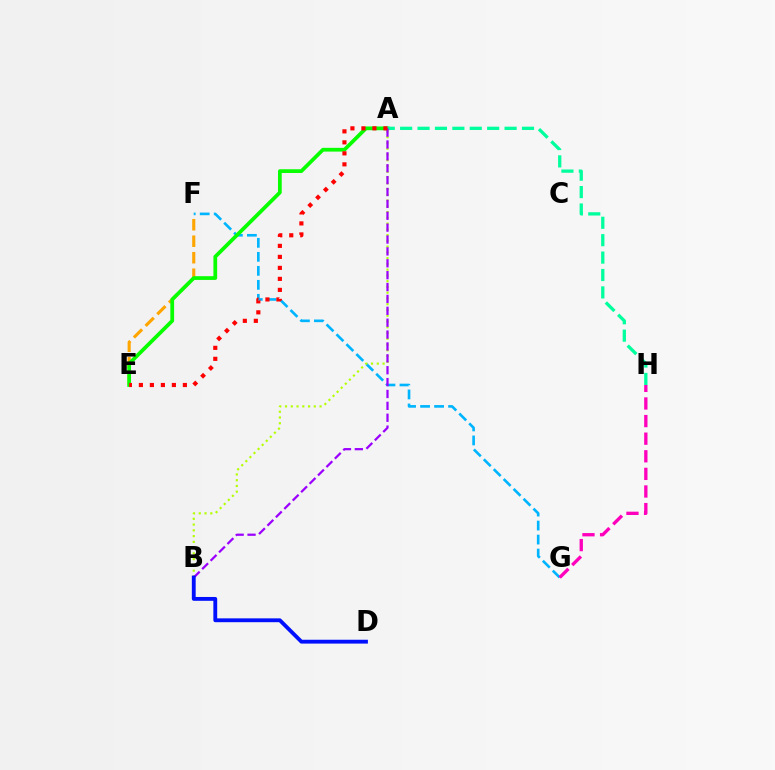{('E', 'F'): [{'color': '#ffa500', 'line_style': 'dashed', 'thickness': 2.24}], ('F', 'G'): [{'color': '#00b5ff', 'line_style': 'dashed', 'thickness': 1.9}], ('G', 'H'): [{'color': '#ff00bd', 'line_style': 'dashed', 'thickness': 2.39}], ('A', 'B'): [{'color': '#b3ff00', 'line_style': 'dotted', 'thickness': 1.56}, {'color': '#9b00ff', 'line_style': 'dashed', 'thickness': 1.61}], ('A', 'E'): [{'color': '#08ff00', 'line_style': 'solid', 'thickness': 2.7}, {'color': '#ff0000', 'line_style': 'dotted', 'thickness': 2.99}], ('A', 'H'): [{'color': '#00ff9d', 'line_style': 'dashed', 'thickness': 2.36}], ('B', 'D'): [{'color': '#0010ff', 'line_style': 'solid', 'thickness': 2.77}]}